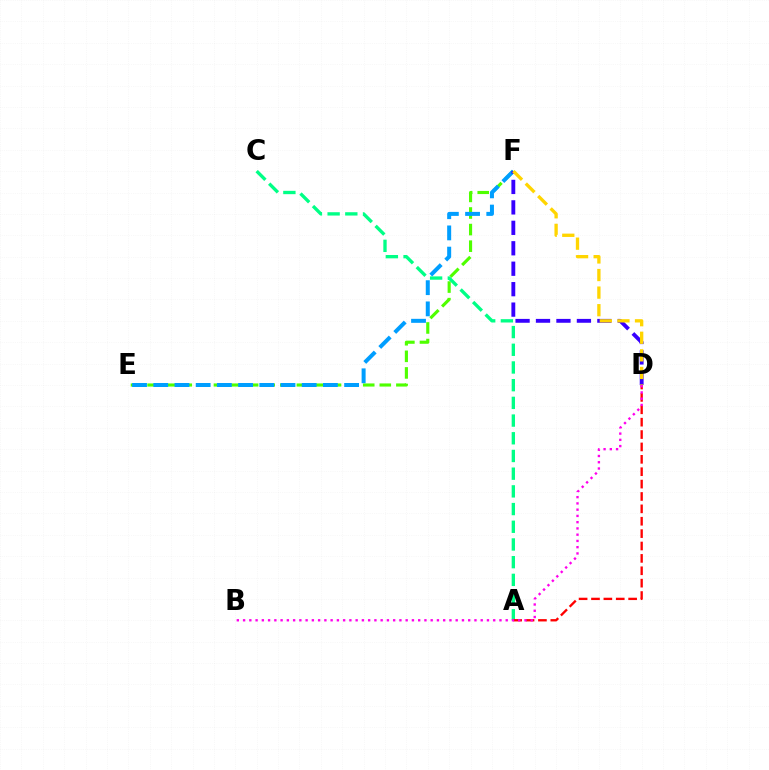{('E', 'F'): [{'color': '#4fff00', 'line_style': 'dashed', 'thickness': 2.25}, {'color': '#009eff', 'line_style': 'dashed', 'thickness': 2.88}], ('A', 'C'): [{'color': '#00ff86', 'line_style': 'dashed', 'thickness': 2.4}], ('D', 'F'): [{'color': '#3700ff', 'line_style': 'dashed', 'thickness': 2.78}, {'color': '#ffd500', 'line_style': 'dashed', 'thickness': 2.39}], ('A', 'D'): [{'color': '#ff0000', 'line_style': 'dashed', 'thickness': 1.68}], ('B', 'D'): [{'color': '#ff00ed', 'line_style': 'dotted', 'thickness': 1.7}]}